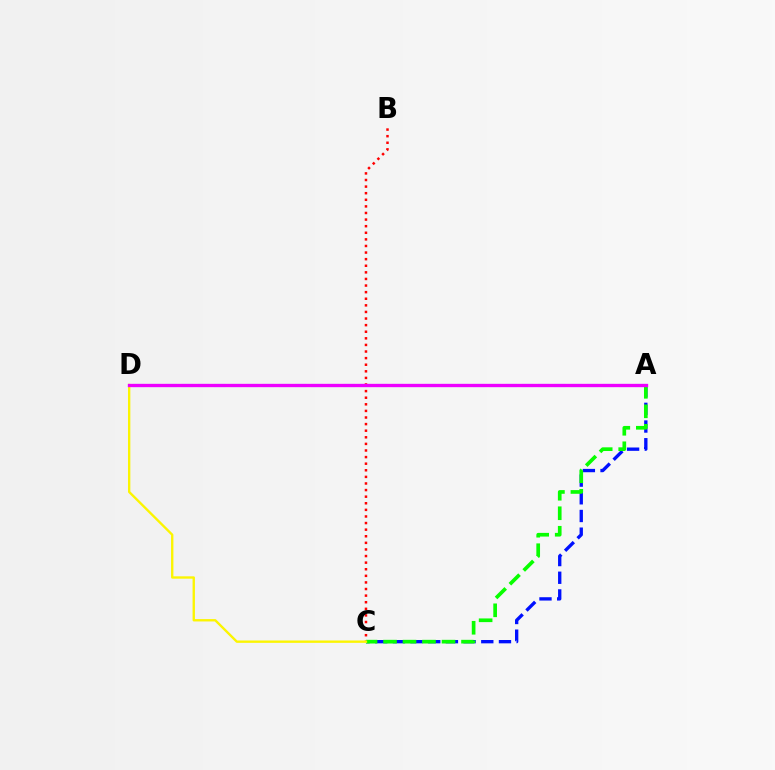{('A', 'C'): [{'color': '#0010ff', 'line_style': 'dashed', 'thickness': 2.4}, {'color': '#08ff00', 'line_style': 'dashed', 'thickness': 2.65}], ('B', 'C'): [{'color': '#ff0000', 'line_style': 'dotted', 'thickness': 1.79}], ('A', 'D'): [{'color': '#00fff6', 'line_style': 'dashed', 'thickness': 2.2}, {'color': '#ee00ff', 'line_style': 'solid', 'thickness': 2.4}], ('C', 'D'): [{'color': '#fcf500', 'line_style': 'solid', 'thickness': 1.7}]}